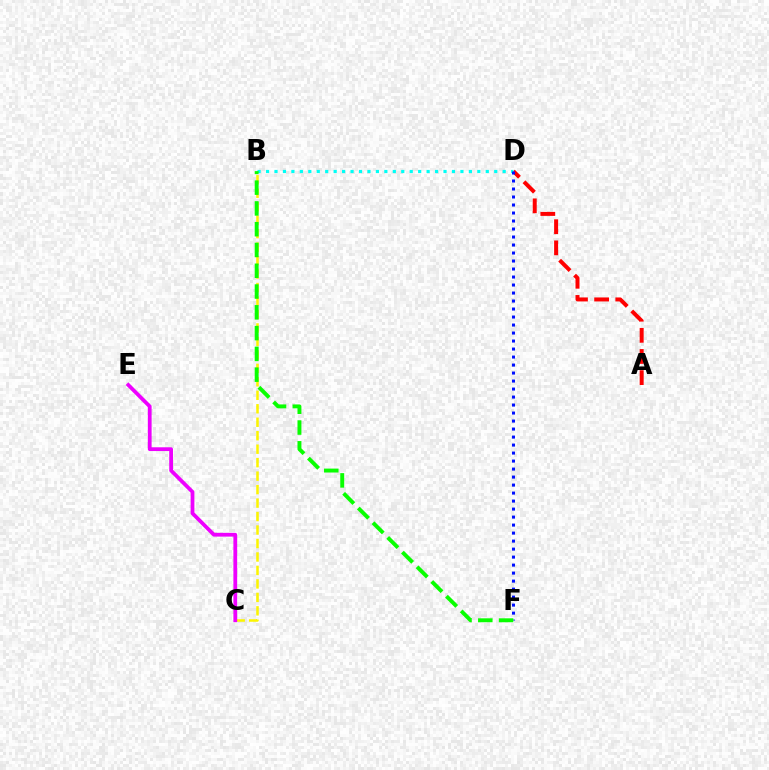{('A', 'D'): [{'color': '#ff0000', 'line_style': 'dashed', 'thickness': 2.87}], ('B', 'D'): [{'color': '#00fff6', 'line_style': 'dotted', 'thickness': 2.3}], ('D', 'F'): [{'color': '#0010ff', 'line_style': 'dotted', 'thickness': 2.17}], ('B', 'C'): [{'color': '#fcf500', 'line_style': 'dashed', 'thickness': 1.83}], ('B', 'F'): [{'color': '#08ff00', 'line_style': 'dashed', 'thickness': 2.82}], ('C', 'E'): [{'color': '#ee00ff', 'line_style': 'solid', 'thickness': 2.71}]}